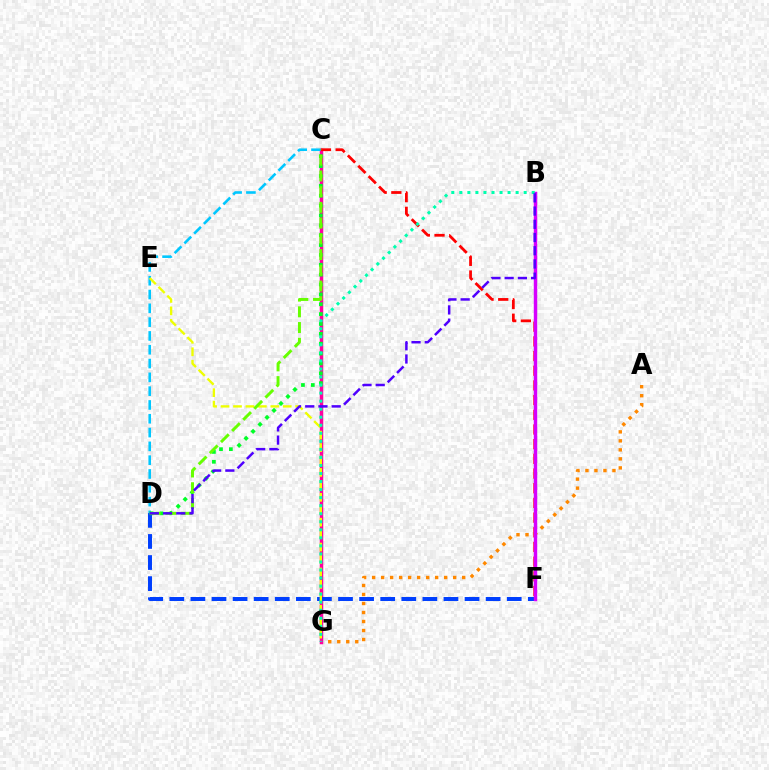{('A', 'G'): [{'color': '#ff8800', 'line_style': 'dotted', 'thickness': 2.45}], ('C', 'G'): [{'color': '#ff00a0', 'line_style': 'solid', 'thickness': 2.52}], ('D', 'F'): [{'color': '#003fff', 'line_style': 'dashed', 'thickness': 2.86}], ('C', 'D'): [{'color': '#00c7ff', 'line_style': 'dashed', 'thickness': 1.88}, {'color': '#00ff27', 'line_style': 'dotted', 'thickness': 2.68}, {'color': '#66ff00', 'line_style': 'dashed', 'thickness': 2.14}], ('C', 'F'): [{'color': '#ff0000', 'line_style': 'dashed', 'thickness': 1.99}], ('B', 'F'): [{'color': '#d600ff', 'line_style': 'solid', 'thickness': 2.48}], ('E', 'G'): [{'color': '#eeff00', 'line_style': 'dashed', 'thickness': 1.69}], ('B', 'G'): [{'color': '#00ffaf', 'line_style': 'dotted', 'thickness': 2.19}], ('B', 'D'): [{'color': '#4f00ff', 'line_style': 'dashed', 'thickness': 1.8}]}